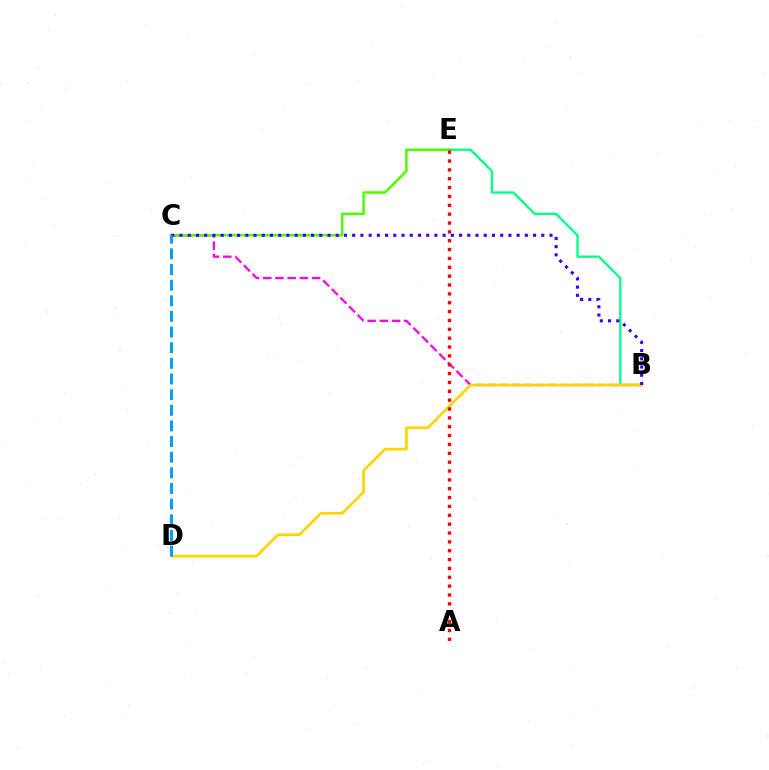{('B', 'C'): [{'color': '#ff00ed', 'line_style': 'dashed', 'thickness': 1.66}, {'color': '#3700ff', 'line_style': 'dotted', 'thickness': 2.23}], ('B', 'E'): [{'color': '#00ff86', 'line_style': 'solid', 'thickness': 1.65}], ('B', 'D'): [{'color': '#ffd500', 'line_style': 'solid', 'thickness': 1.94}], ('C', 'E'): [{'color': '#4fff00', 'line_style': 'solid', 'thickness': 1.83}], ('A', 'E'): [{'color': '#ff0000', 'line_style': 'dotted', 'thickness': 2.41}], ('C', 'D'): [{'color': '#009eff', 'line_style': 'dashed', 'thickness': 2.12}]}